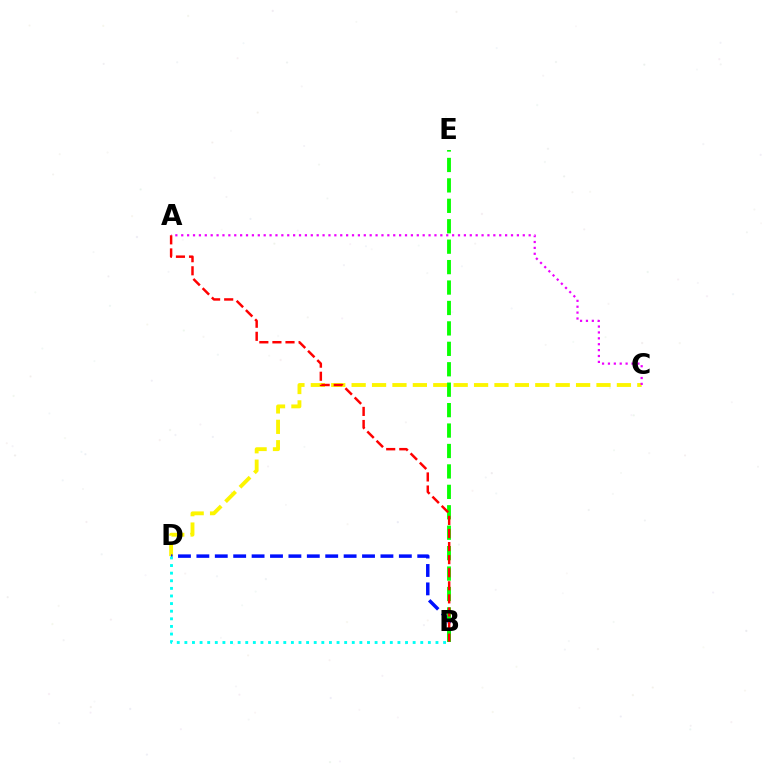{('C', 'D'): [{'color': '#fcf500', 'line_style': 'dashed', 'thickness': 2.77}], ('B', 'D'): [{'color': '#0010ff', 'line_style': 'dashed', 'thickness': 2.5}, {'color': '#00fff6', 'line_style': 'dotted', 'thickness': 2.07}], ('B', 'E'): [{'color': '#08ff00', 'line_style': 'dashed', 'thickness': 2.78}], ('A', 'C'): [{'color': '#ee00ff', 'line_style': 'dotted', 'thickness': 1.6}], ('A', 'B'): [{'color': '#ff0000', 'line_style': 'dashed', 'thickness': 1.78}]}